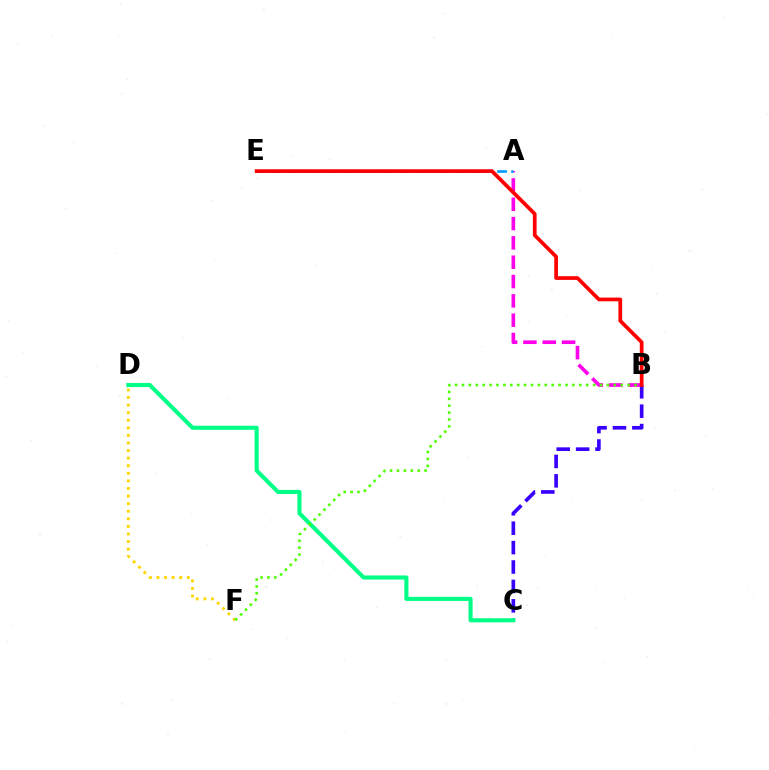{('D', 'F'): [{'color': '#ffd500', 'line_style': 'dotted', 'thickness': 2.06}], ('A', 'B'): [{'color': '#ff00ed', 'line_style': 'dashed', 'thickness': 2.62}], ('A', 'E'): [{'color': '#009eff', 'line_style': 'dashed', 'thickness': 1.92}], ('B', 'C'): [{'color': '#3700ff', 'line_style': 'dashed', 'thickness': 2.64}], ('C', 'D'): [{'color': '#00ff86', 'line_style': 'solid', 'thickness': 2.96}], ('B', 'F'): [{'color': '#4fff00', 'line_style': 'dotted', 'thickness': 1.88}], ('B', 'E'): [{'color': '#ff0000', 'line_style': 'solid', 'thickness': 2.68}]}